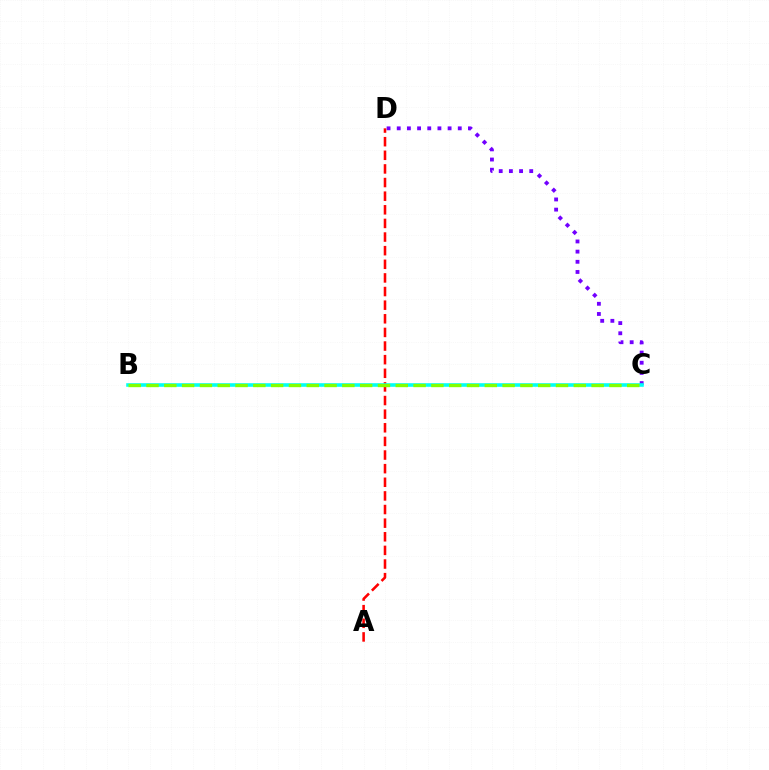{('C', 'D'): [{'color': '#7200ff', 'line_style': 'dotted', 'thickness': 2.76}], ('A', 'D'): [{'color': '#ff0000', 'line_style': 'dashed', 'thickness': 1.85}], ('B', 'C'): [{'color': '#00fff6', 'line_style': 'solid', 'thickness': 2.58}, {'color': '#84ff00', 'line_style': 'dashed', 'thickness': 2.42}]}